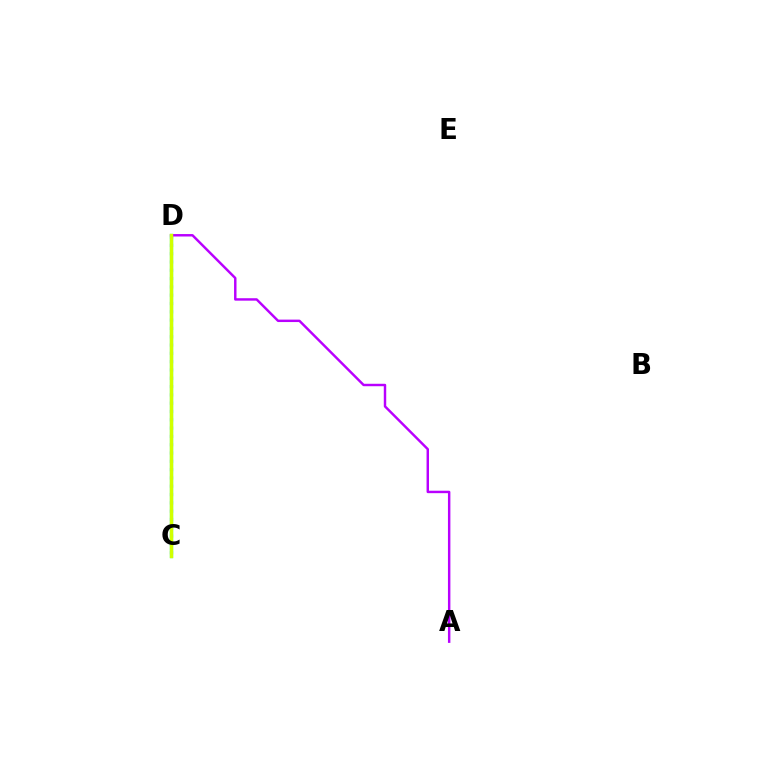{('C', 'D'): [{'color': '#00ff5c', 'line_style': 'solid', 'thickness': 2.34}, {'color': '#ff0000', 'line_style': 'solid', 'thickness': 1.92}, {'color': '#0074ff', 'line_style': 'dotted', 'thickness': 2.26}, {'color': '#d1ff00', 'line_style': 'solid', 'thickness': 2.4}], ('A', 'D'): [{'color': '#b900ff', 'line_style': 'solid', 'thickness': 1.76}]}